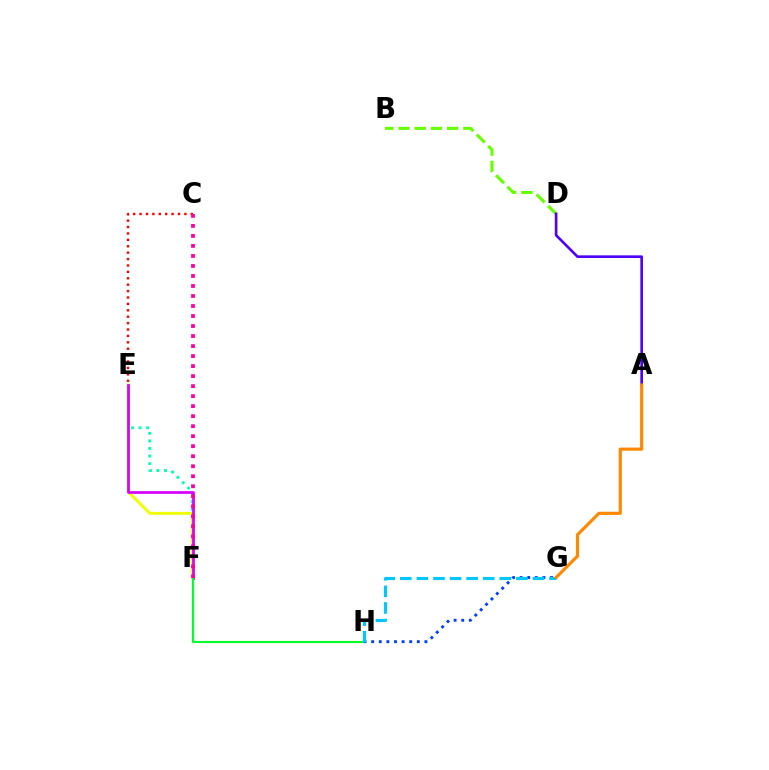{('E', 'F'): [{'color': '#00ffaf', 'line_style': 'dotted', 'thickness': 2.06}, {'color': '#eeff00', 'line_style': 'solid', 'thickness': 2.08}, {'color': '#d600ff', 'line_style': 'solid', 'thickness': 1.97}], ('F', 'H'): [{'color': '#00ff27', 'line_style': 'solid', 'thickness': 1.52}], ('B', 'D'): [{'color': '#66ff00', 'line_style': 'dashed', 'thickness': 2.2}], ('G', 'H'): [{'color': '#003fff', 'line_style': 'dotted', 'thickness': 2.07}, {'color': '#00c7ff', 'line_style': 'dashed', 'thickness': 2.25}], ('C', 'E'): [{'color': '#ff0000', 'line_style': 'dotted', 'thickness': 1.74}], ('A', 'D'): [{'color': '#4f00ff', 'line_style': 'solid', 'thickness': 1.9}], ('A', 'G'): [{'color': '#ff8800', 'line_style': 'solid', 'thickness': 2.27}], ('C', 'F'): [{'color': '#ff00a0', 'line_style': 'dotted', 'thickness': 2.72}]}